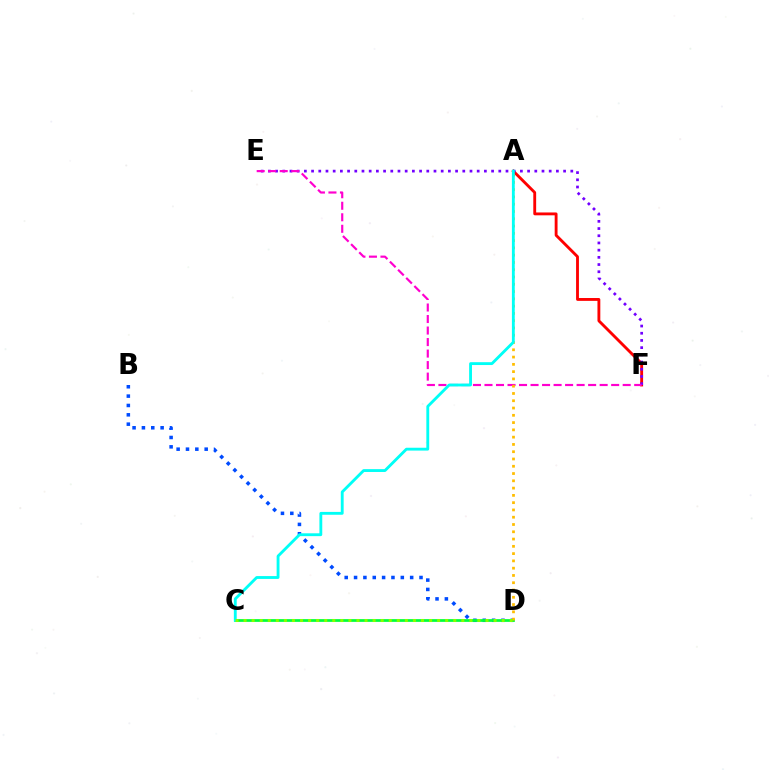{('A', 'F'): [{'color': '#ff0000', 'line_style': 'solid', 'thickness': 2.06}], ('B', 'D'): [{'color': '#004bff', 'line_style': 'dotted', 'thickness': 2.54}], ('E', 'F'): [{'color': '#7200ff', 'line_style': 'dotted', 'thickness': 1.96}, {'color': '#ff00cf', 'line_style': 'dashed', 'thickness': 1.56}], ('C', 'D'): [{'color': '#00ff39', 'line_style': 'solid', 'thickness': 1.97}, {'color': '#84ff00', 'line_style': 'dotted', 'thickness': 2.19}], ('A', 'D'): [{'color': '#ffbd00', 'line_style': 'dotted', 'thickness': 1.98}], ('A', 'C'): [{'color': '#00fff6', 'line_style': 'solid', 'thickness': 2.05}]}